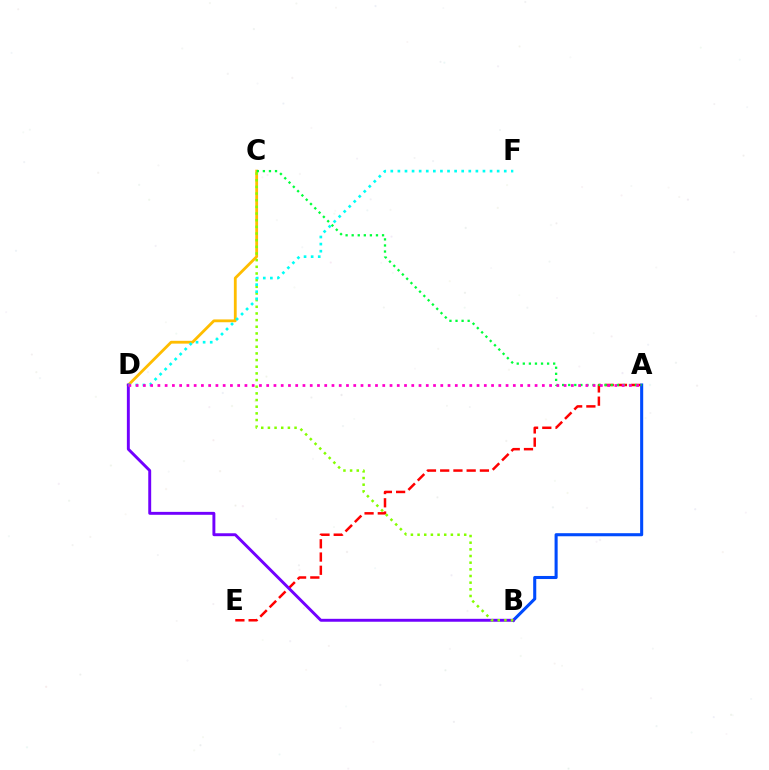{('A', 'B'): [{'color': '#004bff', 'line_style': 'solid', 'thickness': 2.21}], ('A', 'E'): [{'color': '#ff0000', 'line_style': 'dashed', 'thickness': 1.8}], ('C', 'D'): [{'color': '#ffbd00', 'line_style': 'solid', 'thickness': 2.02}], ('B', 'D'): [{'color': '#7200ff', 'line_style': 'solid', 'thickness': 2.1}], ('B', 'C'): [{'color': '#84ff00', 'line_style': 'dotted', 'thickness': 1.81}], ('A', 'C'): [{'color': '#00ff39', 'line_style': 'dotted', 'thickness': 1.65}], ('D', 'F'): [{'color': '#00fff6', 'line_style': 'dotted', 'thickness': 1.93}], ('A', 'D'): [{'color': '#ff00cf', 'line_style': 'dotted', 'thickness': 1.97}]}